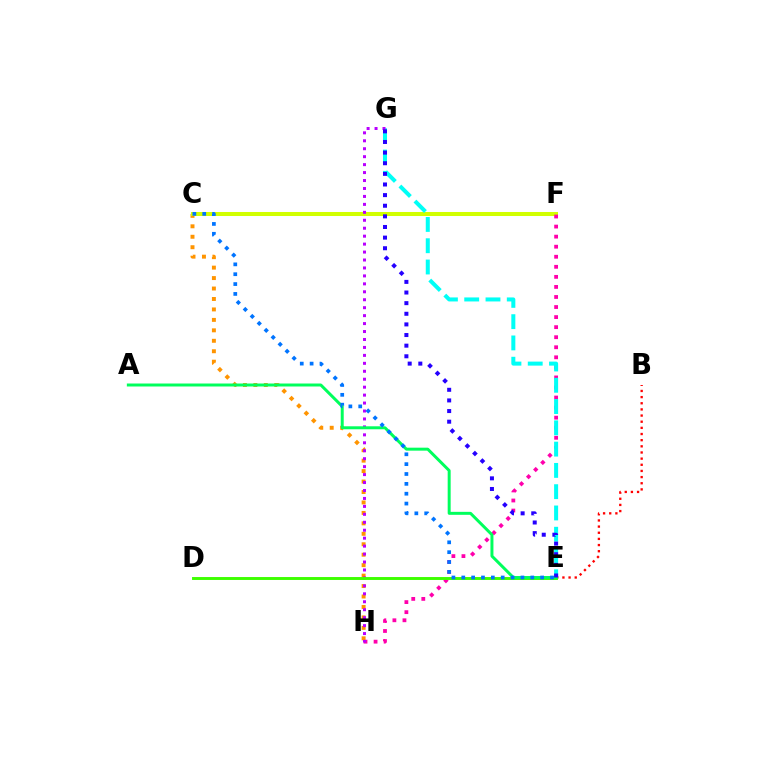{('C', 'H'): [{'color': '#ff9400', 'line_style': 'dotted', 'thickness': 2.84}], ('C', 'F'): [{'color': '#d1ff00', 'line_style': 'solid', 'thickness': 2.9}], ('F', 'H'): [{'color': '#ff00ac', 'line_style': 'dotted', 'thickness': 2.73}], ('E', 'G'): [{'color': '#00fff6', 'line_style': 'dashed', 'thickness': 2.89}, {'color': '#2500ff', 'line_style': 'dotted', 'thickness': 2.89}], ('B', 'E'): [{'color': '#ff0000', 'line_style': 'dotted', 'thickness': 1.67}], ('G', 'H'): [{'color': '#b900ff', 'line_style': 'dotted', 'thickness': 2.16}], ('D', 'E'): [{'color': '#3dff00', 'line_style': 'solid', 'thickness': 2.1}], ('A', 'E'): [{'color': '#00ff5c', 'line_style': 'solid', 'thickness': 2.14}], ('C', 'E'): [{'color': '#0074ff', 'line_style': 'dotted', 'thickness': 2.68}]}